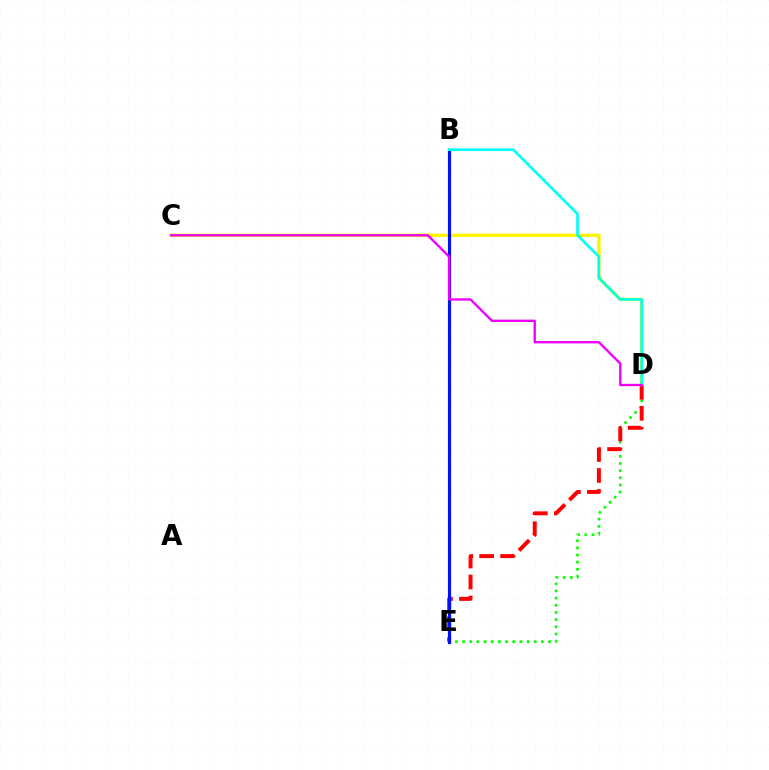{('D', 'E'): [{'color': '#08ff00', 'line_style': 'dotted', 'thickness': 1.95}, {'color': '#ff0000', 'line_style': 'dashed', 'thickness': 2.85}], ('C', 'D'): [{'color': '#fcf500', 'line_style': 'solid', 'thickness': 2.45}, {'color': '#ee00ff', 'line_style': 'solid', 'thickness': 1.7}], ('B', 'E'): [{'color': '#0010ff', 'line_style': 'solid', 'thickness': 2.28}], ('B', 'D'): [{'color': '#00fff6', 'line_style': 'solid', 'thickness': 1.91}]}